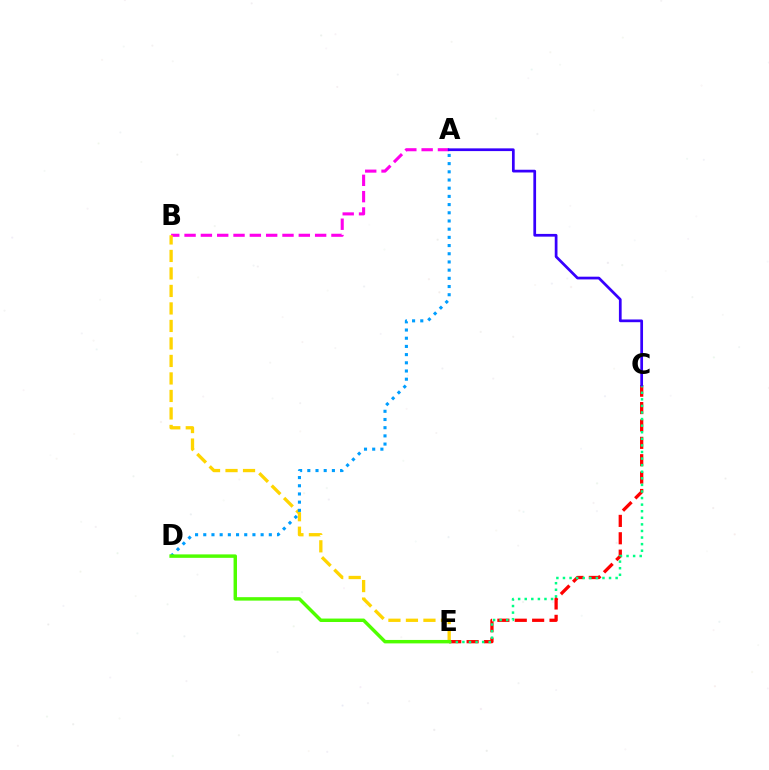{('A', 'B'): [{'color': '#ff00ed', 'line_style': 'dashed', 'thickness': 2.22}], ('C', 'E'): [{'color': '#ff0000', 'line_style': 'dashed', 'thickness': 2.36}, {'color': '#00ff86', 'line_style': 'dotted', 'thickness': 1.79}], ('B', 'E'): [{'color': '#ffd500', 'line_style': 'dashed', 'thickness': 2.38}], ('A', 'D'): [{'color': '#009eff', 'line_style': 'dotted', 'thickness': 2.23}], ('A', 'C'): [{'color': '#3700ff', 'line_style': 'solid', 'thickness': 1.96}], ('D', 'E'): [{'color': '#4fff00', 'line_style': 'solid', 'thickness': 2.48}]}